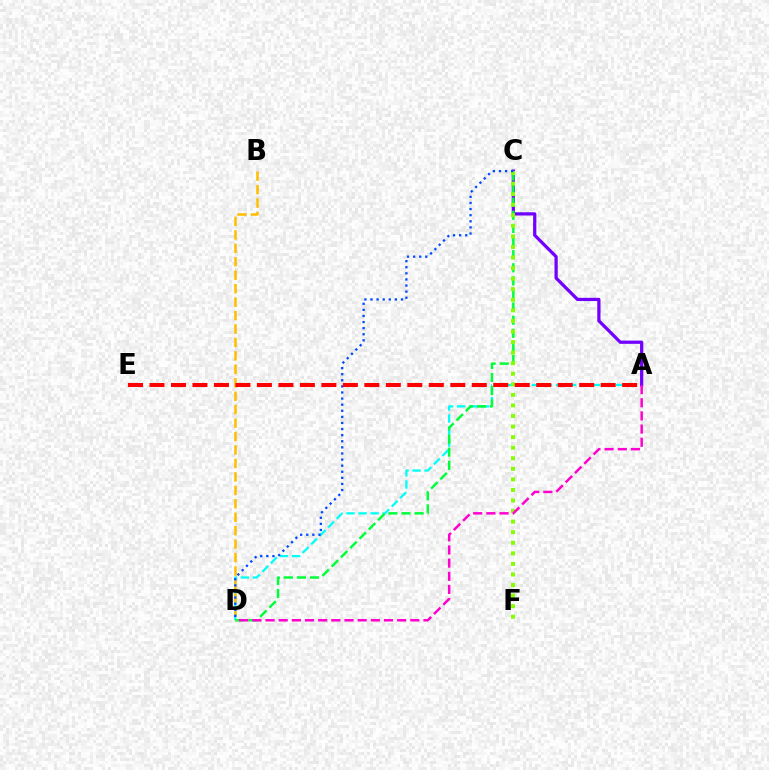{('A', 'D'): [{'color': '#00fff6', 'line_style': 'dashed', 'thickness': 1.63}, {'color': '#ff00cf', 'line_style': 'dashed', 'thickness': 1.79}], ('A', 'C'): [{'color': '#7200ff', 'line_style': 'solid', 'thickness': 2.33}], ('C', 'D'): [{'color': '#00ff39', 'line_style': 'dashed', 'thickness': 1.78}, {'color': '#004bff', 'line_style': 'dotted', 'thickness': 1.66}], ('B', 'D'): [{'color': '#ffbd00', 'line_style': 'dashed', 'thickness': 1.83}], ('C', 'F'): [{'color': '#84ff00', 'line_style': 'dotted', 'thickness': 2.87}], ('A', 'E'): [{'color': '#ff0000', 'line_style': 'dashed', 'thickness': 2.92}]}